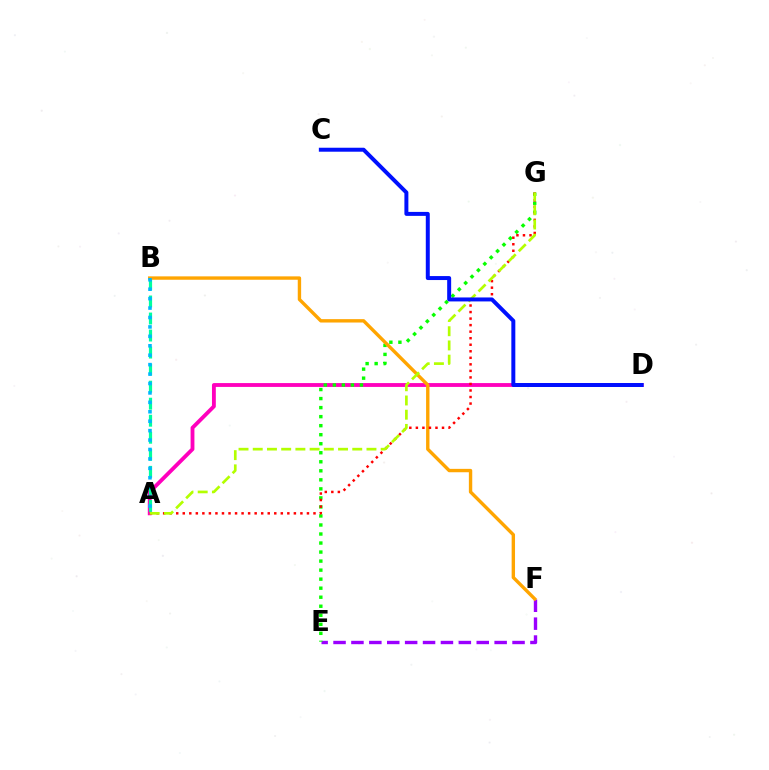{('A', 'D'): [{'color': '#ff00bd', 'line_style': 'solid', 'thickness': 2.77}], ('E', 'F'): [{'color': '#9b00ff', 'line_style': 'dashed', 'thickness': 2.43}], ('E', 'G'): [{'color': '#08ff00', 'line_style': 'dotted', 'thickness': 2.45}], ('A', 'B'): [{'color': '#00ff9d', 'line_style': 'dashed', 'thickness': 2.31}, {'color': '#00b5ff', 'line_style': 'dotted', 'thickness': 2.56}], ('B', 'F'): [{'color': '#ffa500', 'line_style': 'solid', 'thickness': 2.43}], ('A', 'G'): [{'color': '#ff0000', 'line_style': 'dotted', 'thickness': 1.78}, {'color': '#b3ff00', 'line_style': 'dashed', 'thickness': 1.93}], ('C', 'D'): [{'color': '#0010ff', 'line_style': 'solid', 'thickness': 2.86}]}